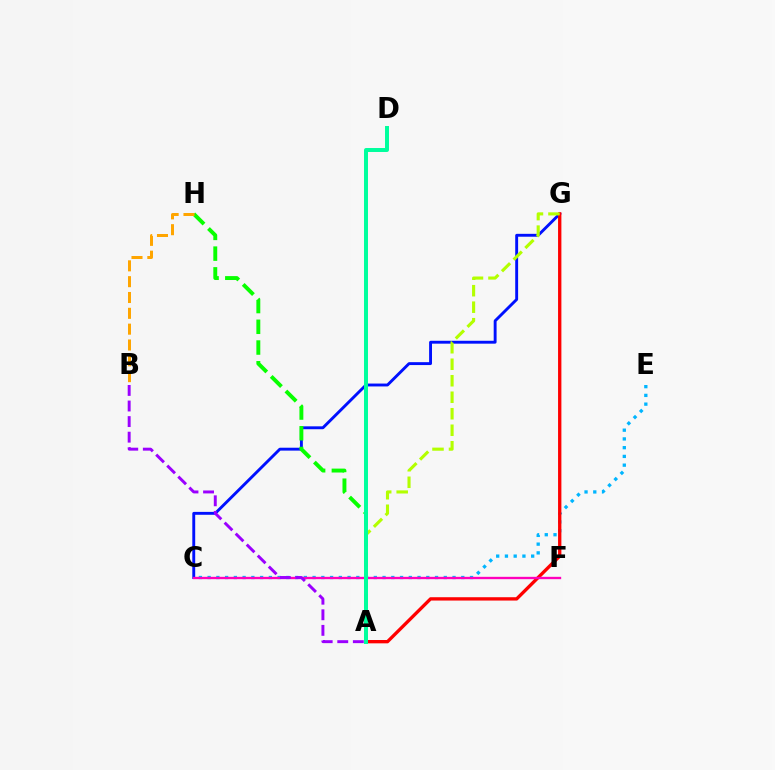{('C', 'G'): [{'color': '#0010ff', 'line_style': 'solid', 'thickness': 2.08}], ('C', 'E'): [{'color': '#00b5ff', 'line_style': 'dotted', 'thickness': 2.38}], ('A', 'G'): [{'color': '#ff0000', 'line_style': 'solid', 'thickness': 2.4}, {'color': '#b3ff00', 'line_style': 'dashed', 'thickness': 2.24}], ('A', 'H'): [{'color': '#08ff00', 'line_style': 'dashed', 'thickness': 2.82}], ('B', 'H'): [{'color': '#ffa500', 'line_style': 'dashed', 'thickness': 2.15}], ('C', 'F'): [{'color': '#ff00bd', 'line_style': 'solid', 'thickness': 1.69}], ('A', 'B'): [{'color': '#9b00ff', 'line_style': 'dashed', 'thickness': 2.12}], ('A', 'D'): [{'color': '#00ff9d', 'line_style': 'solid', 'thickness': 2.86}]}